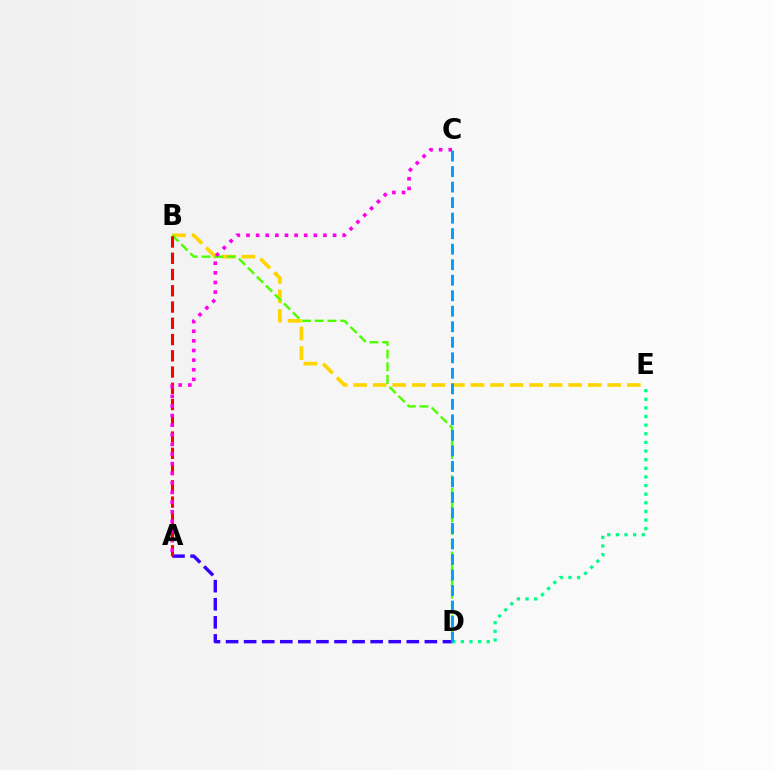{('B', 'E'): [{'color': '#ffd500', 'line_style': 'dashed', 'thickness': 2.65}], ('B', 'D'): [{'color': '#4fff00', 'line_style': 'dashed', 'thickness': 1.73}], ('A', 'D'): [{'color': '#3700ff', 'line_style': 'dashed', 'thickness': 2.46}], ('A', 'B'): [{'color': '#ff0000', 'line_style': 'dashed', 'thickness': 2.21}], ('D', 'E'): [{'color': '#00ff86', 'line_style': 'dotted', 'thickness': 2.34}], ('C', 'D'): [{'color': '#009eff', 'line_style': 'dashed', 'thickness': 2.11}], ('A', 'C'): [{'color': '#ff00ed', 'line_style': 'dotted', 'thickness': 2.61}]}